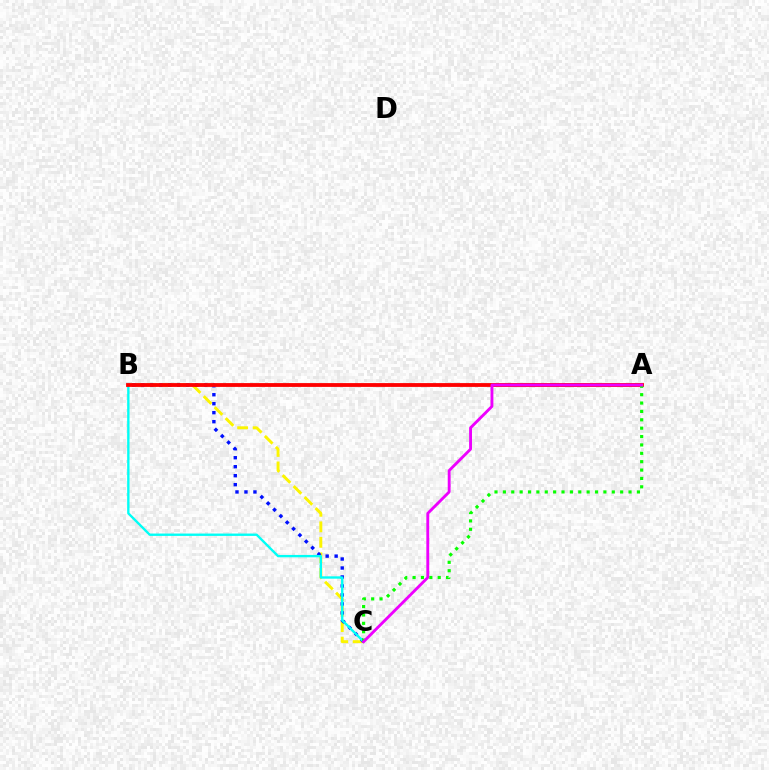{('B', 'C'): [{'color': '#fcf500', 'line_style': 'dashed', 'thickness': 2.11}, {'color': '#0010ff', 'line_style': 'dotted', 'thickness': 2.44}, {'color': '#00fff6', 'line_style': 'solid', 'thickness': 1.7}], ('A', 'B'): [{'color': '#ff0000', 'line_style': 'solid', 'thickness': 2.74}], ('A', 'C'): [{'color': '#08ff00', 'line_style': 'dotted', 'thickness': 2.28}, {'color': '#ee00ff', 'line_style': 'solid', 'thickness': 2.07}]}